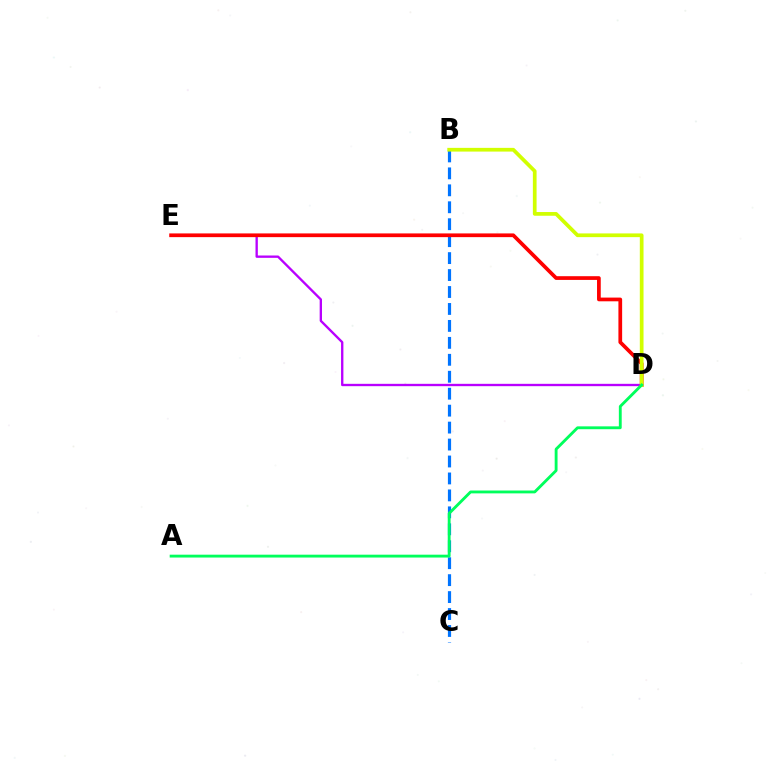{('D', 'E'): [{'color': '#b900ff', 'line_style': 'solid', 'thickness': 1.69}, {'color': '#ff0000', 'line_style': 'solid', 'thickness': 2.68}], ('B', 'C'): [{'color': '#0074ff', 'line_style': 'dashed', 'thickness': 2.3}], ('B', 'D'): [{'color': '#d1ff00', 'line_style': 'solid', 'thickness': 2.68}], ('A', 'D'): [{'color': '#00ff5c', 'line_style': 'solid', 'thickness': 2.05}]}